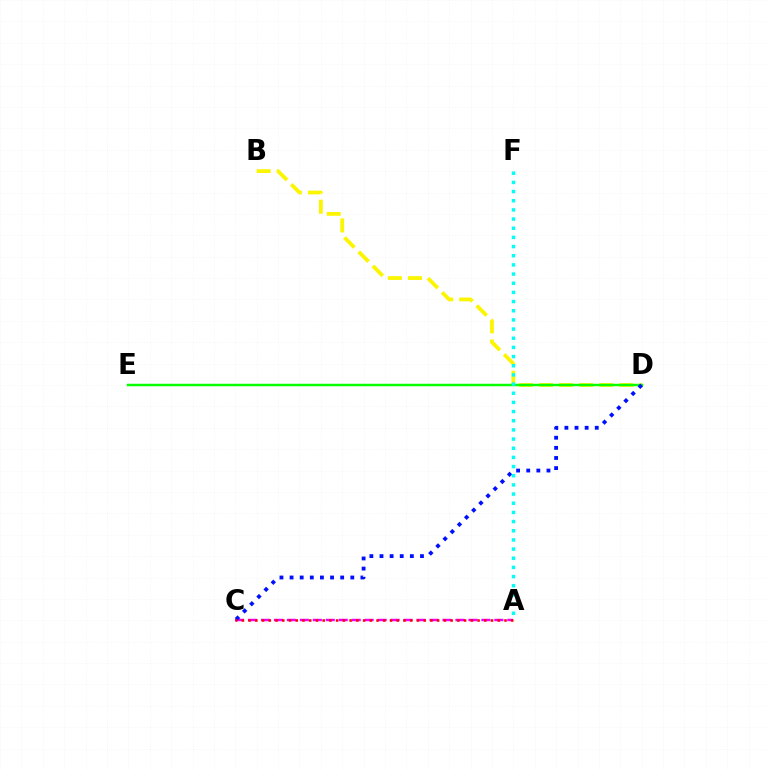{('B', 'D'): [{'color': '#fcf500', 'line_style': 'dashed', 'thickness': 2.72}], ('A', 'C'): [{'color': '#ee00ff', 'line_style': 'dashed', 'thickness': 1.76}, {'color': '#ff0000', 'line_style': 'dotted', 'thickness': 1.83}], ('D', 'E'): [{'color': '#08ff00', 'line_style': 'solid', 'thickness': 1.77}], ('C', 'D'): [{'color': '#0010ff', 'line_style': 'dotted', 'thickness': 2.75}], ('A', 'F'): [{'color': '#00fff6', 'line_style': 'dotted', 'thickness': 2.49}]}